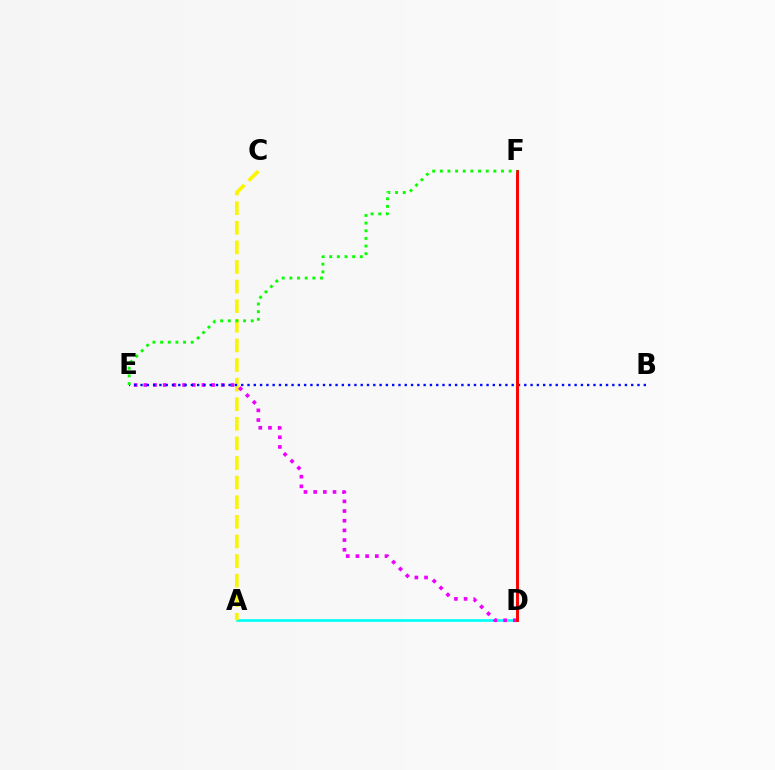{('A', 'D'): [{'color': '#00fff6', 'line_style': 'solid', 'thickness': 1.93}], ('A', 'C'): [{'color': '#fcf500', 'line_style': 'dashed', 'thickness': 2.66}], ('D', 'E'): [{'color': '#ee00ff', 'line_style': 'dotted', 'thickness': 2.63}], ('B', 'E'): [{'color': '#0010ff', 'line_style': 'dotted', 'thickness': 1.71}], ('D', 'F'): [{'color': '#ff0000', 'line_style': 'solid', 'thickness': 2.12}], ('E', 'F'): [{'color': '#08ff00', 'line_style': 'dotted', 'thickness': 2.08}]}